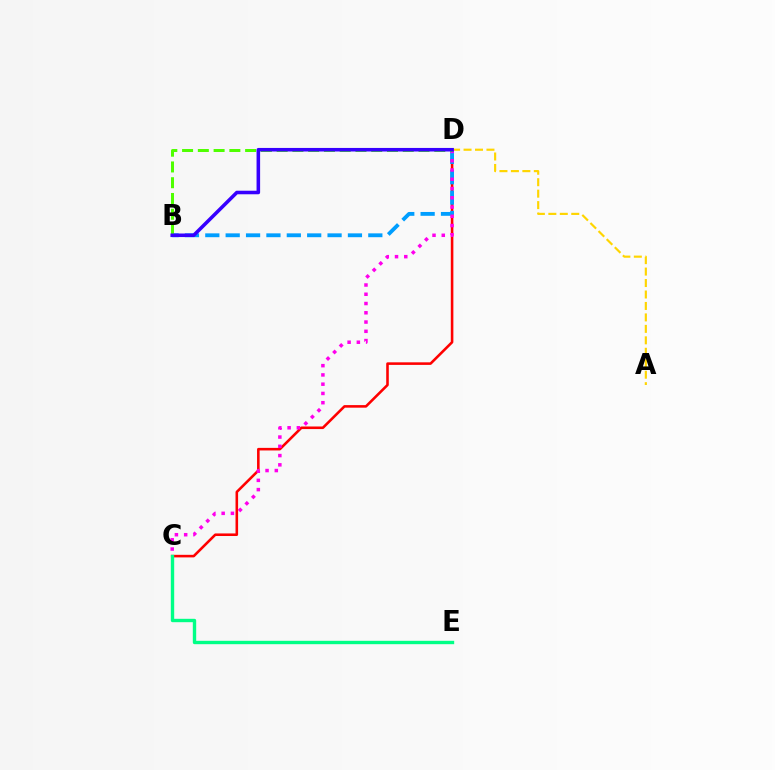{('C', 'D'): [{'color': '#ff0000', 'line_style': 'solid', 'thickness': 1.86}, {'color': '#ff00ed', 'line_style': 'dotted', 'thickness': 2.52}], ('A', 'D'): [{'color': '#ffd500', 'line_style': 'dashed', 'thickness': 1.56}], ('C', 'E'): [{'color': '#00ff86', 'line_style': 'solid', 'thickness': 2.43}], ('B', 'D'): [{'color': '#009eff', 'line_style': 'dashed', 'thickness': 2.77}, {'color': '#4fff00', 'line_style': 'dashed', 'thickness': 2.14}, {'color': '#3700ff', 'line_style': 'solid', 'thickness': 2.56}]}